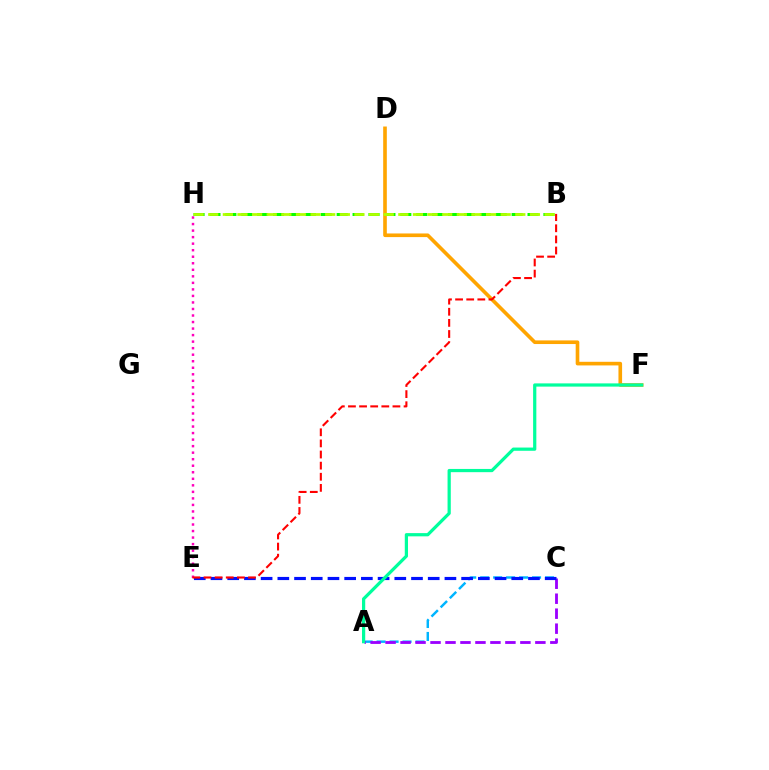{('A', 'C'): [{'color': '#00b5ff', 'line_style': 'dashed', 'thickness': 1.76}, {'color': '#9b00ff', 'line_style': 'dashed', 'thickness': 2.03}], ('B', 'H'): [{'color': '#08ff00', 'line_style': 'dashed', 'thickness': 2.16}, {'color': '#b3ff00', 'line_style': 'dashed', 'thickness': 1.99}], ('E', 'H'): [{'color': '#ff00bd', 'line_style': 'dotted', 'thickness': 1.77}], ('C', 'E'): [{'color': '#0010ff', 'line_style': 'dashed', 'thickness': 2.27}], ('D', 'F'): [{'color': '#ffa500', 'line_style': 'solid', 'thickness': 2.61}], ('A', 'F'): [{'color': '#00ff9d', 'line_style': 'solid', 'thickness': 2.32}], ('B', 'E'): [{'color': '#ff0000', 'line_style': 'dashed', 'thickness': 1.51}]}